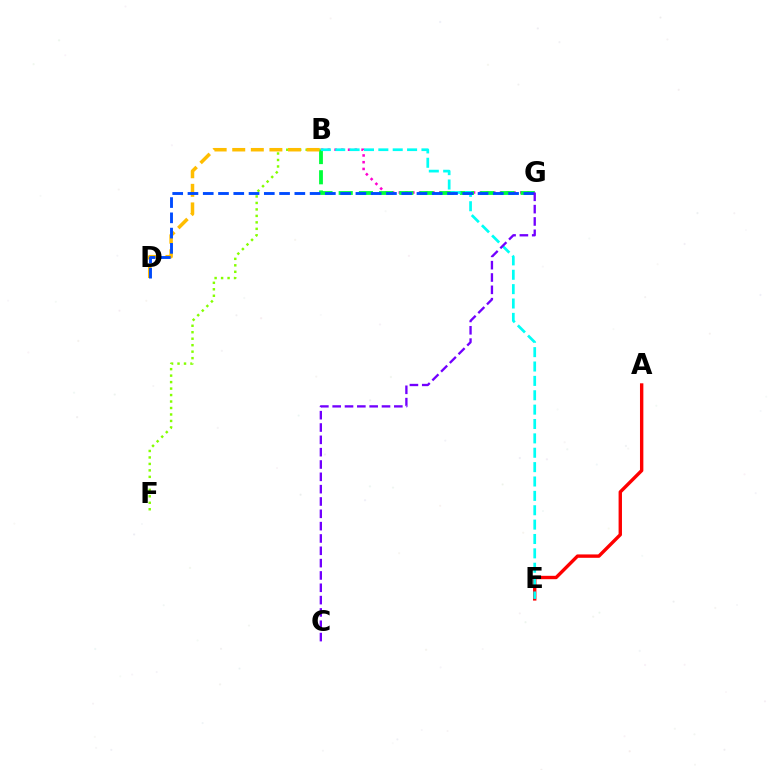{('B', 'F'): [{'color': '#84ff00', 'line_style': 'dotted', 'thickness': 1.76}], ('A', 'E'): [{'color': '#ff0000', 'line_style': 'solid', 'thickness': 2.44}], ('B', 'G'): [{'color': '#ff00cf', 'line_style': 'dotted', 'thickness': 1.83}, {'color': '#00ff39', 'line_style': 'dashed', 'thickness': 2.75}], ('B', 'D'): [{'color': '#ffbd00', 'line_style': 'dashed', 'thickness': 2.52}], ('B', 'E'): [{'color': '#00fff6', 'line_style': 'dashed', 'thickness': 1.95}], ('D', 'G'): [{'color': '#004bff', 'line_style': 'dashed', 'thickness': 2.07}], ('C', 'G'): [{'color': '#7200ff', 'line_style': 'dashed', 'thickness': 1.67}]}